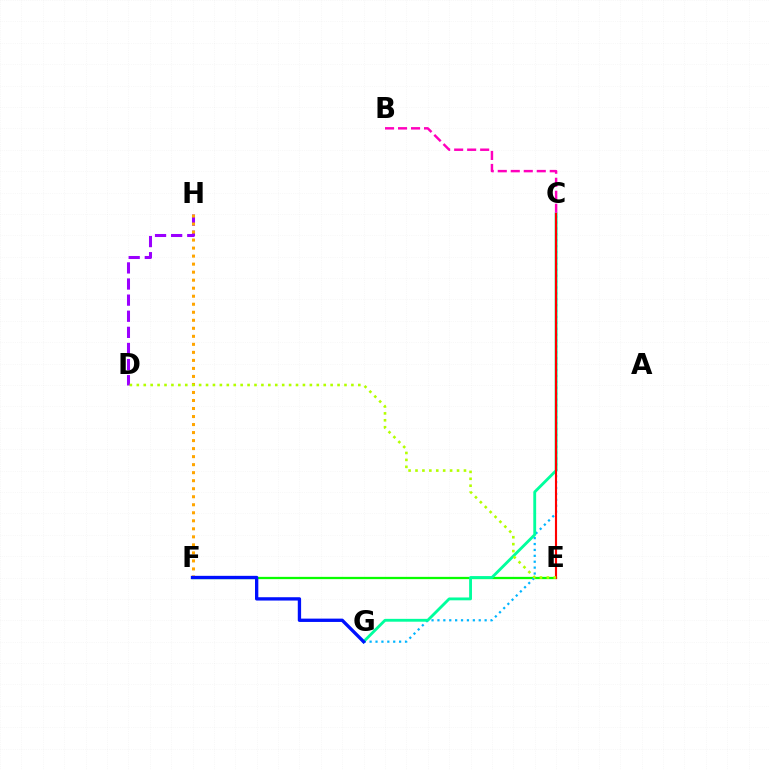{('D', 'H'): [{'color': '#9b00ff', 'line_style': 'dashed', 'thickness': 2.19}], ('E', 'F'): [{'color': '#08ff00', 'line_style': 'solid', 'thickness': 1.64}], ('F', 'H'): [{'color': '#ffa500', 'line_style': 'dotted', 'thickness': 2.18}], ('C', 'G'): [{'color': '#00b5ff', 'line_style': 'dotted', 'thickness': 1.6}, {'color': '#00ff9d', 'line_style': 'solid', 'thickness': 2.05}], ('B', 'C'): [{'color': '#ff00bd', 'line_style': 'dashed', 'thickness': 1.77}], ('C', 'E'): [{'color': '#ff0000', 'line_style': 'solid', 'thickness': 1.53}], ('F', 'G'): [{'color': '#0010ff', 'line_style': 'solid', 'thickness': 2.39}], ('D', 'E'): [{'color': '#b3ff00', 'line_style': 'dotted', 'thickness': 1.88}]}